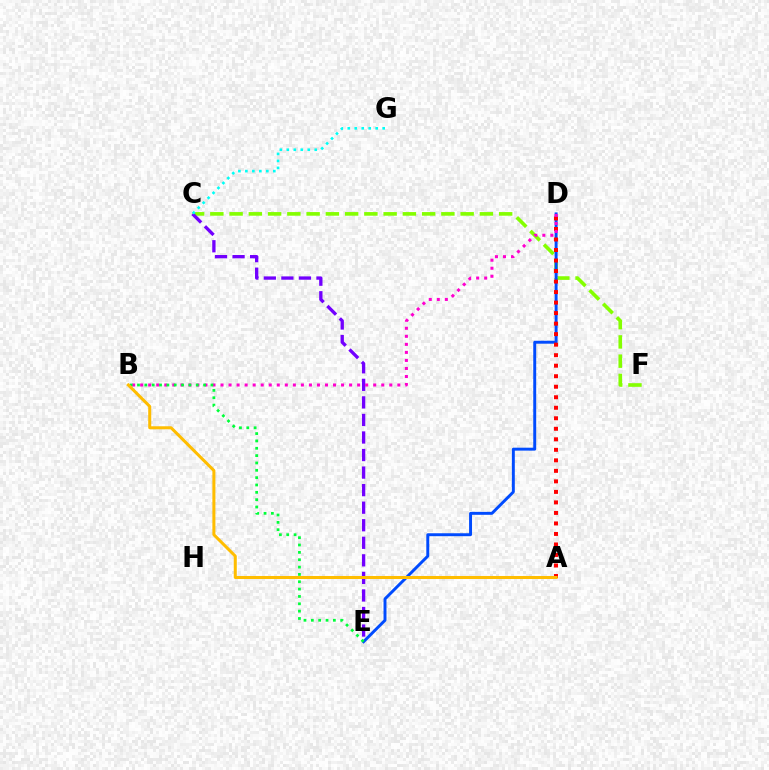{('C', 'F'): [{'color': '#84ff00', 'line_style': 'dashed', 'thickness': 2.62}], ('C', 'E'): [{'color': '#7200ff', 'line_style': 'dashed', 'thickness': 2.38}], ('D', 'E'): [{'color': '#004bff', 'line_style': 'solid', 'thickness': 2.12}], ('A', 'D'): [{'color': '#ff0000', 'line_style': 'dotted', 'thickness': 2.86}], ('C', 'G'): [{'color': '#00fff6', 'line_style': 'dotted', 'thickness': 1.9}], ('B', 'D'): [{'color': '#ff00cf', 'line_style': 'dotted', 'thickness': 2.18}], ('B', 'E'): [{'color': '#00ff39', 'line_style': 'dotted', 'thickness': 2.0}], ('A', 'B'): [{'color': '#ffbd00', 'line_style': 'solid', 'thickness': 2.18}]}